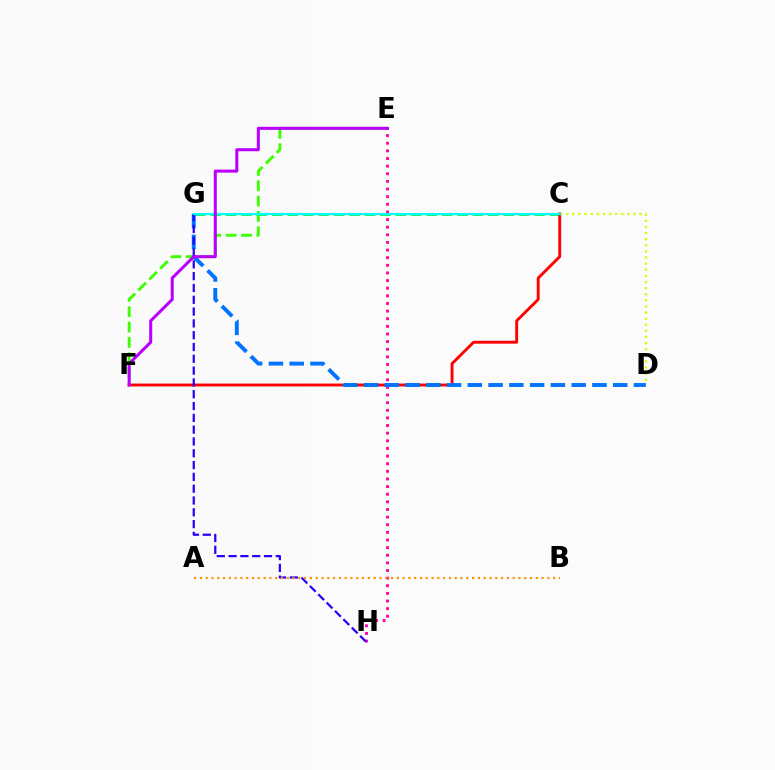{('E', 'F'): [{'color': '#3dff00', 'line_style': 'dashed', 'thickness': 2.08}, {'color': '#b900ff', 'line_style': 'solid', 'thickness': 2.19}], ('C', 'G'): [{'color': '#00ff5c', 'line_style': 'dashed', 'thickness': 2.1}, {'color': '#00fff6', 'line_style': 'solid', 'thickness': 1.56}], ('C', 'F'): [{'color': '#ff0000', 'line_style': 'solid', 'thickness': 2.07}], ('E', 'H'): [{'color': '#ff00ac', 'line_style': 'dotted', 'thickness': 2.07}], ('C', 'D'): [{'color': '#d1ff00', 'line_style': 'dotted', 'thickness': 1.66}], ('D', 'G'): [{'color': '#0074ff', 'line_style': 'dashed', 'thickness': 2.82}], ('G', 'H'): [{'color': '#2500ff', 'line_style': 'dashed', 'thickness': 1.6}], ('A', 'B'): [{'color': '#ff9400', 'line_style': 'dotted', 'thickness': 1.57}]}